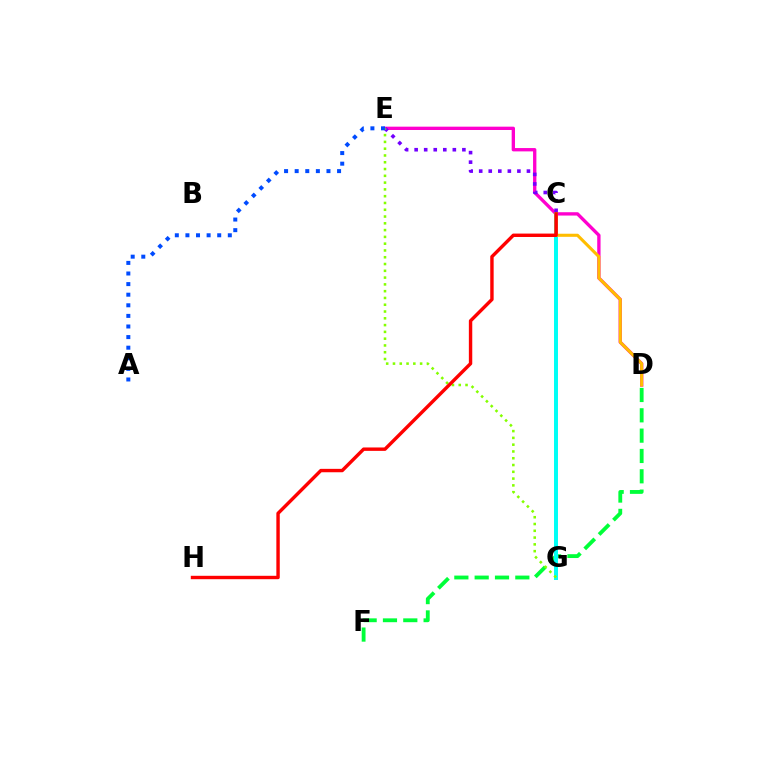{('D', 'F'): [{'color': '#00ff39', 'line_style': 'dashed', 'thickness': 2.76}], ('D', 'E'): [{'color': '#ff00cf', 'line_style': 'solid', 'thickness': 2.4}], ('C', 'G'): [{'color': '#00fff6', 'line_style': 'solid', 'thickness': 2.85}], ('C', 'E'): [{'color': '#7200ff', 'line_style': 'dotted', 'thickness': 2.59}], ('C', 'D'): [{'color': '#ffbd00', 'line_style': 'solid', 'thickness': 2.22}], ('E', 'G'): [{'color': '#84ff00', 'line_style': 'dotted', 'thickness': 1.84}], ('C', 'H'): [{'color': '#ff0000', 'line_style': 'solid', 'thickness': 2.45}], ('A', 'E'): [{'color': '#004bff', 'line_style': 'dotted', 'thickness': 2.88}]}